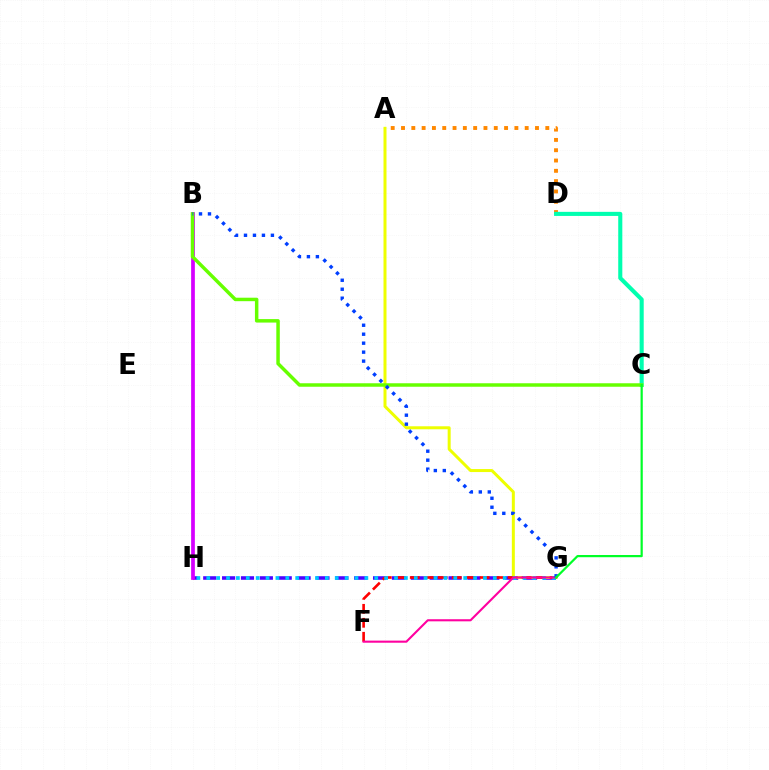{('G', 'H'): [{'color': '#4f00ff', 'line_style': 'dashed', 'thickness': 2.56}, {'color': '#00c7ff', 'line_style': 'dotted', 'thickness': 2.69}], ('B', 'H'): [{'color': '#d600ff', 'line_style': 'solid', 'thickness': 2.68}], ('A', 'G'): [{'color': '#eeff00', 'line_style': 'solid', 'thickness': 2.16}], ('A', 'D'): [{'color': '#ff8800', 'line_style': 'dotted', 'thickness': 2.8}], ('F', 'G'): [{'color': '#ff0000', 'line_style': 'dashed', 'thickness': 1.9}, {'color': '#ff00a0', 'line_style': 'solid', 'thickness': 1.51}], ('C', 'D'): [{'color': '#00ffaf', 'line_style': 'solid', 'thickness': 2.94}], ('B', 'C'): [{'color': '#66ff00', 'line_style': 'solid', 'thickness': 2.5}], ('B', 'G'): [{'color': '#003fff', 'line_style': 'dotted', 'thickness': 2.44}], ('C', 'G'): [{'color': '#00ff27', 'line_style': 'solid', 'thickness': 1.59}]}